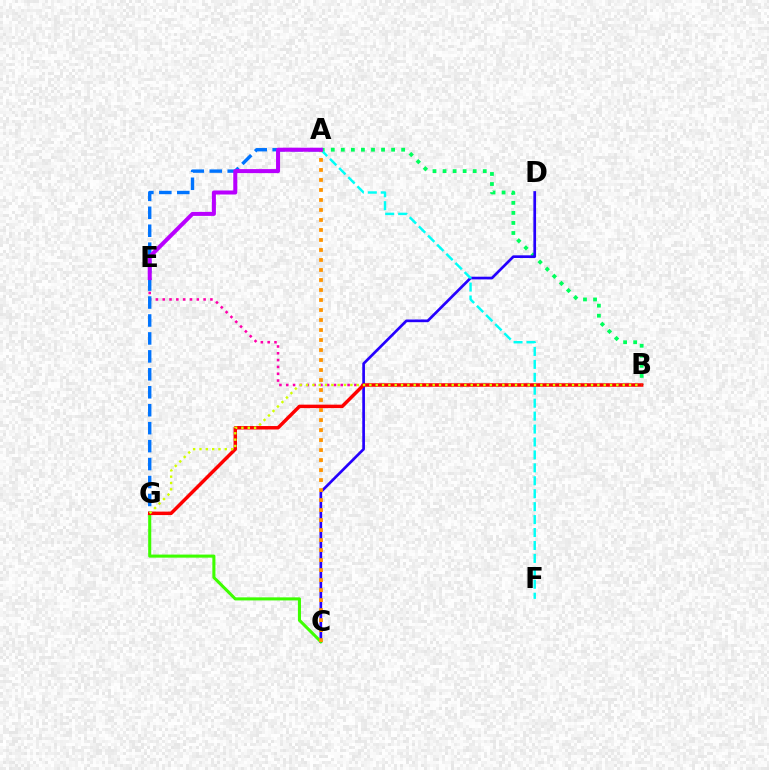{('B', 'E'): [{'color': '#ff00ac', 'line_style': 'dotted', 'thickness': 1.85}], ('A', 'B'): [{'color': '#00ff5c', 'line_style': 'dotted', 'thickness': 2.73}], ('A', 'G'): [{'color': '#0074ff', 'line_style': 'dashed', 'thickness': 2.44}], ('C', 'D'): [{'color': '#2500ff', 'line_style': 'solid', 'thickness': 1.94}], ('C', 'G'): [{'color': '#3dff00', 'line_style': 'solid', 'thickness': 2.21}], ('A', 'F'): [{'color': '#00fff6', 'line_style': 'dashed', 'thickness': 1.76}], ('B', 'G'): [{'color': '#ff0000', 'line_style': 'solid', 'thickness': 2.5}, {'color': '#d1ff00', 'line_style': 'dotted', 'thickness': 1.72}], ('A', 'C'): [{'color': '#ff9400', 'line_style': 'dotted', 'thickness': 2.72}], ('A', 'E'): [{'color': '#b900ff', 'line_style': 'solid', 'thickness': 2.89}]}